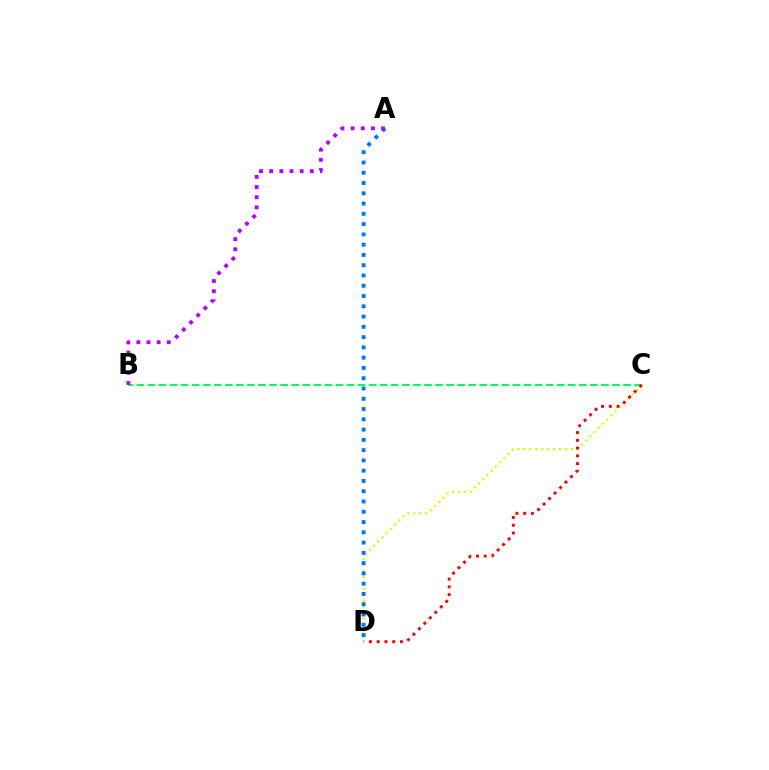{('B', 'C'): [{'color': '#00ff5c', 'line_style': 'dashed', 'thickness': 1.5}], ('C', 'D'): [{'color': '#d1ff00', 'line_style': 'dotted', 'thickness': 1.62}, {'color': '#ff0000', 'line_style': 'dotted', 'thickness': 2.11}], ('A', 'D'): [{'color': '#0074ff', 'line_style': 'dotted', 'thickness': 2.79}], ('A', 'B'): [{'color': '#b900ff', 'line_style': 'dotted', 'thickness': 2.76}]}